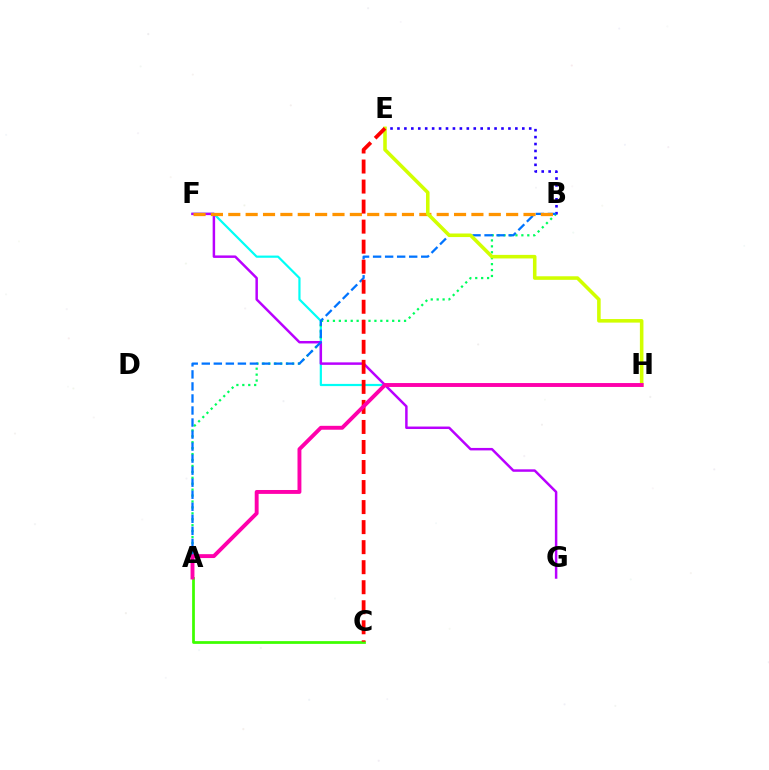{('A', 'C'): [{'color': '#3dff00', 'line_style': 'solid', 'thickness': 1.98}], ('F', 'H'): [{'color': '#00fff6', 'line_style': 'solid', 'thickness': 1.58}], ('A', 'B'): [{'color': '#00ff5c', 'line_style': 'dotted', 'thickness': 1.61}, {'color': '#0074ff', 'line_style': 'dashed', 'thickness': 1.63}], ('B', 'E'): [{'color': '#2500ff', 'line_style': 'dotted', 'thickness': 1.88}], ('F', 'G'): [{'color': '#b900ff', 'line_style': 'solid', 'thickness': 1.78}], ('B', 'F'): [{'color': '#ff9400', 'line_style': 'dashed', 'thickness': 2.36}], ('E', 'H'): [{'color': '#d1ff00', 'line_style': 'solid', 'thickness': 2.57}], ('C', 'E'): [{'color': '#ff0000', 'line_style': 'dashed', 'thickness': 2.72}], ('A', 'H'): [{'color': '#ff00ac', 'line_style': 'solid', 'thickness': 2.81}]}